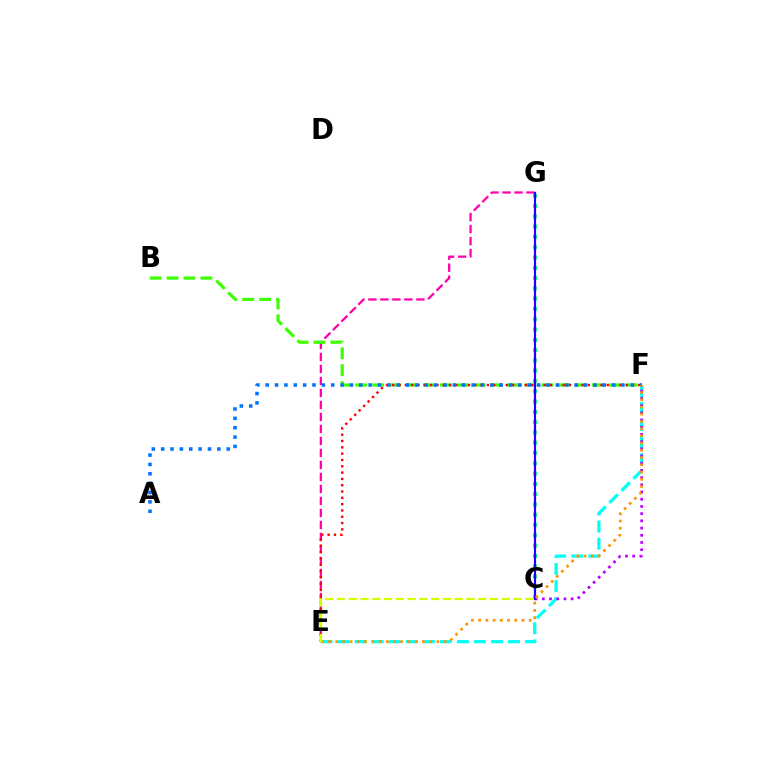{('E', 'F'): [{'color': '#00fff6', 'line_style': 'dashed', 'thickness': 2.31}, {'color': '#ff0000', 'line_style': 'dotted', 'thickness': 1.71}, {'color': '#ff9400', 'line_style': 'dotted', 'thickness': 1.96}], ('E', 'G'): [{'color': '#ff00ac', 'line_style': 'dashed', 'thickness': 1.63}], ('C', 'G'): [{'color': '#00ff5c', 'line_style': 'dotted', 'thickness': 2.8}, {'color': '#2500ff', 'line_style': 'solid', 'thickness': 1.58}], ('B', 'F'): [{'color': '#3dff00', 'line_style': 'dashed', 'thickness': 2.3}], ('C', 'F'): [{'color': '#b900ff', 'line_style': 'dotted', 'thickness': 1.96}], ('A', 'F'): [{'color': '#0074ff', 'line_style': 'dotted', 'thickness': 2.54}], ('C', 'E'): [{'color': '#d1ff00', 'line_style': 'dashed', 'thickness': 1.6}]}